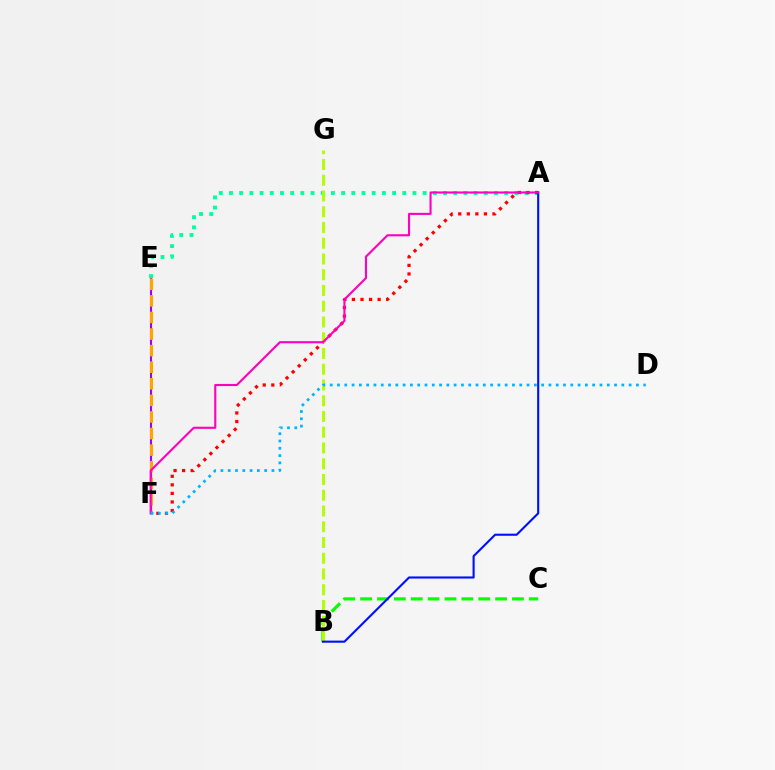{('E', 'F'): [{'color': '#9b00ff', 'line_style': 'solid', 'thickness': 1.51}, {'color': '#ffa500', 'line_style': 'dashed', 'thickness': 2.25}], ('A', 'E'): [{'color': '#00ff9d', 'line_style': 'dotted', 'thickness': 2.77}], ('A', 'F'): [{'color': '#ff0000', 'line_style': 'dotted', 'thickness': 2.33}, {'color': '#ff00bd', 'line_style': 'solid', 'thickness': 1.52}], ('B', 'C'): [{'color': '#08ff00', 'line_style': 'dashed', 'thickness': 2.29}], ('B', 'G'): [{'color': '#b3ff00', 'line_style': 'dashed', 'thickness': 2.14}], ('A', 'B'): [{'color': '#0010ff', 'line_style': 'solid', 'thickness': 1.52}], ('D', 'F'): [{'color': '#00b5ff', 'line_style': 'dotted', 'thickness': 1.98}]}